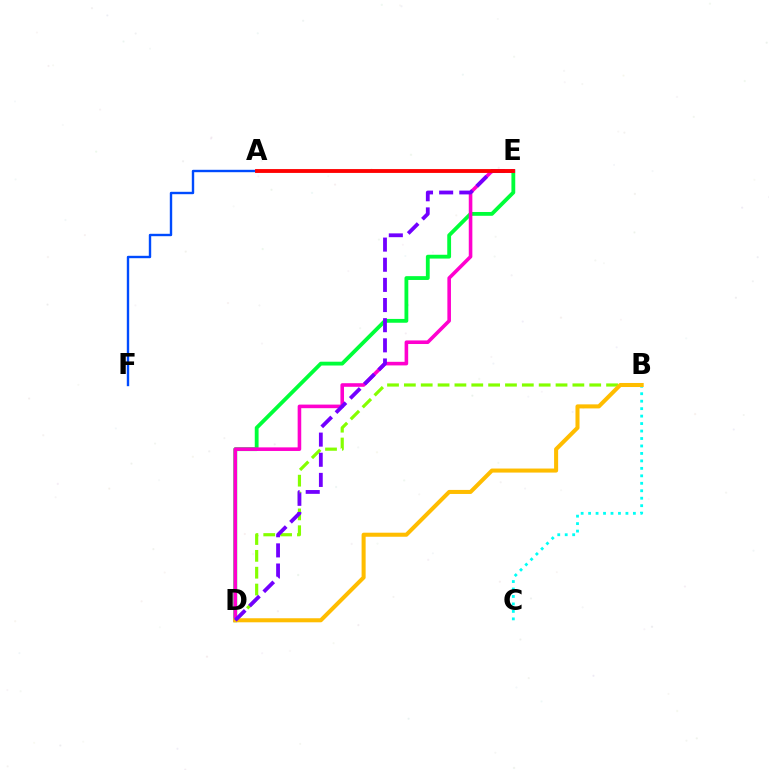{('A', 'F'): [{'color': '#004bff', 'line_style': 'solid', 'thickness': 1.72}], ('D', 'E'): [{'color': '#00ff39', 'line_style': 'solid', 'thickness': 2.75}, {'color': '#ff00cf', 'line_style': 'solid', 'thickness': 2.58}, {'color': '#7200ff', 'line_style': 'dashed', 'thickness': 2.74}], ('B', 'D'): [{'color': '#84ff00', 'line_style': 'dashed', 'thickness': 2.29}, {'color': '#ffbd00', 'line_style': 'solid', 'thickness': 2.91}], ('B', 'C'): [{'color': '#00fff6', 'line_style': 'dotted', 'thickness': 2.03}], ('A', 'E'): [{'color': '#ff0000', 'line_style': 'solid', 'thickness': 2.77}]}